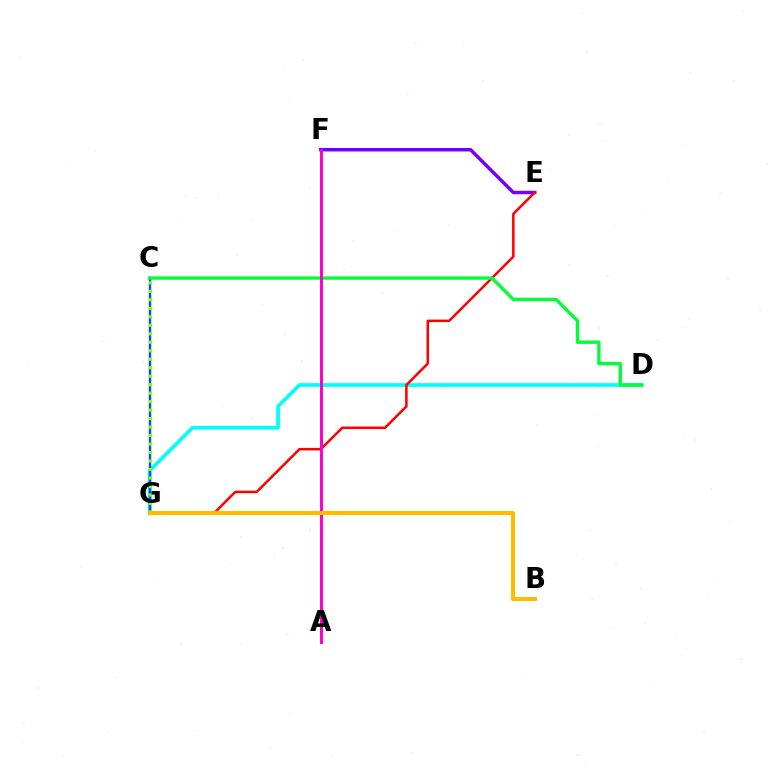{('D', 'G'): [{'color': '#00fff6', 'line_style': 'solid', 'thickness': 2.66}], ('E', 'F'): [{'color': '#7200ff', 'line_style': 'solid', 'thickness': 2.5}], ('C', 'G'): [{'color': '#004bff', 'line_style': 'solid', 'thickness': 1.73}, {'color': '#84ff00', 'line_style': 'dotted', 'thickness': 2.3}], ('E', 'G'): [{'color': '#ff0000', 'line_style': 'solid', 'thickness': 1.81}], ('C', 'D'): [{'color': '#00ff39', 'line_style': 'solid', 'thickness': 2.41}], ('A', 'F'): [{'color': '#ff00cf', 'line_style': 'solid', 'thickness': 2.15}], ('B', 'G'): [{'color': '#ffbd00', 'line_style': 'solid', 'thickness': 2.93}]}